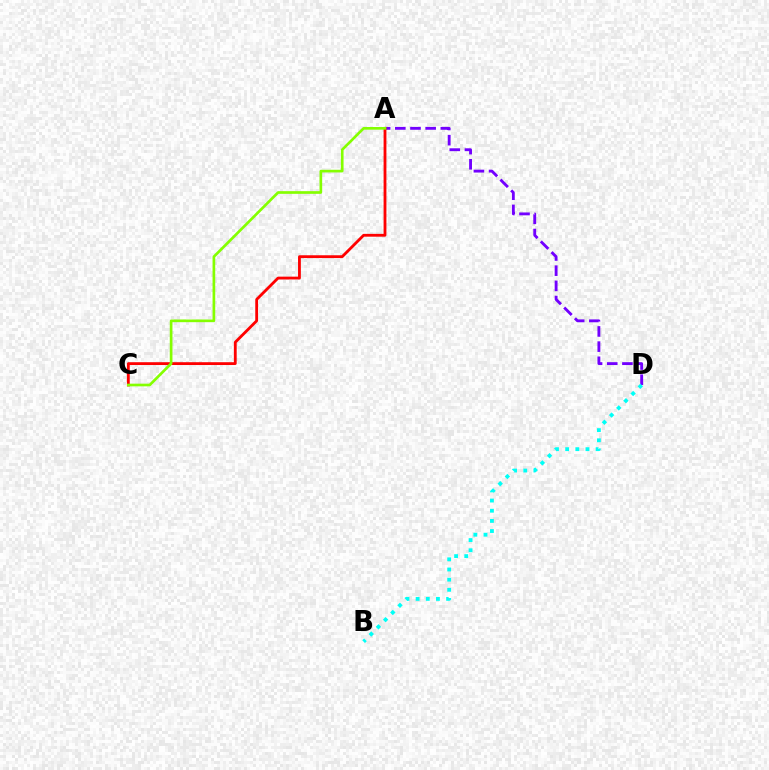{('A', 'D'): [{'color': '#7200ff', 'line_style': 'dashed', 'thickness': 2.06}], ('A', 'C'): [{'color': '#ff0000', 'line_style': 'solid', 'thickness': 2.03}, {'color': '#84ff00', 'line_style': 'solid', 'thickness': 1.93}], ('B', 'D'): [{'color': '#00fff6', 'line_style': 'dotted', 'thickness': 2.76}]}